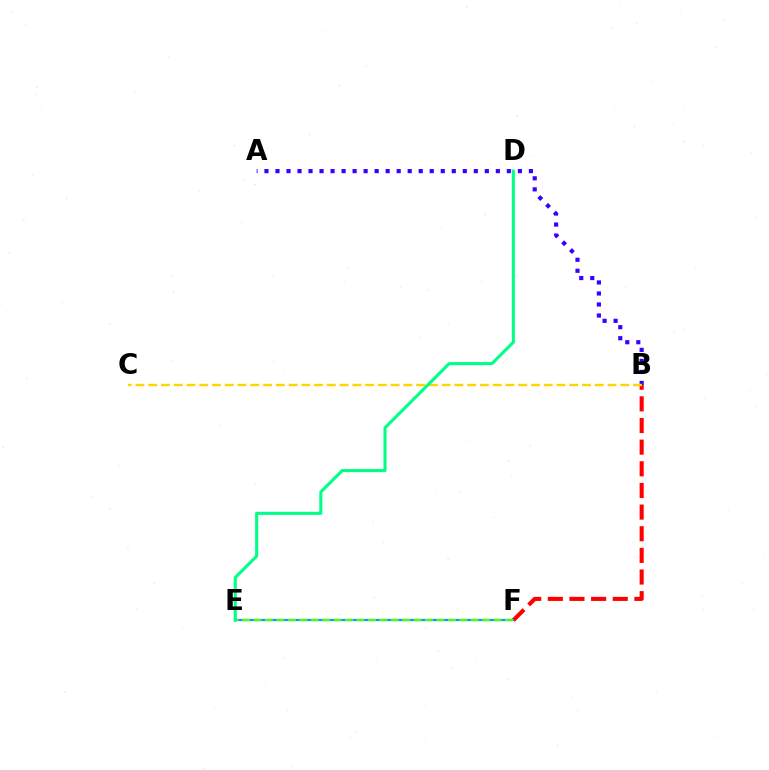{('E', 'F'): [{'color': '#ff00ed', 'line_style': 'dotted', 'thickness': 1.51}, {'color': '#009eff', 'line_style': 'solid', 'thickness': 1.6}, {'color': '#4fff00', 'line_style': 'dashed', 'thickness': 1.55}], ('A', 'B'): [{'color': '#3700ff', 'line_style': 'dotted', 'thickness': 2.99}], ('B', 'F'): [{'color': '#ff0000', 'line_style': 'dashed', 'thickness': 2.94}], ('B', 'C'): [{'color': '#ffd500', 'line_style': 'dashed', 'thickness': 1.73}], ('D', 'E'): [{'color': '#00ff86', 'line_style': 'solid', 'thickness': 2.22}]}